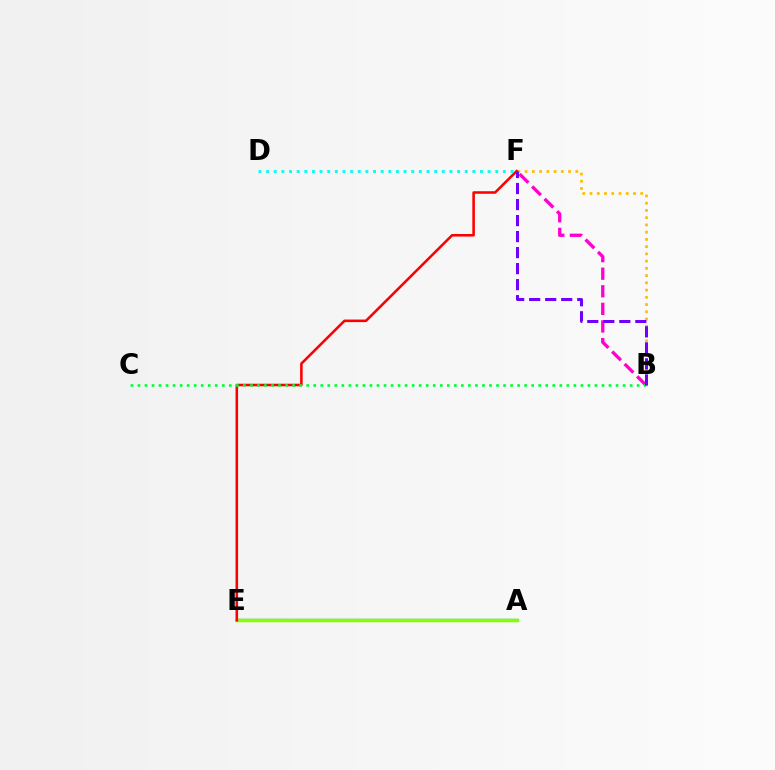{('B', 'F'): [{'color': '#ff00cf', 'line_style': 'dashed', 'thickness': 2.39}, {'color': '#ffbd00', 'line_style': 'dotted', 'thickness': 1.97}, {'color': '#7200ff', 'line_style': 'dashed', 'thickness': 2.18}], ('A', 'E'): [{'color': '#004bff', 'line_style': 'solid', 'thickness': 1.62}, {'color': '#84ff00', 'line_style': 'solid', 'thickness': 2.52}], ('E', 'F'): [{'color': '#ff0000', 'line_style': 'solid', 'thickness': 1.85}], ('B', 'C'): [{'color': '#00ff39', 'line_style': 'dotted', 'thickness': 1.91}], ('D', 'F'): [{'color': '#00fff6', 'line_style': 'dotted', 'thickness': 2.08}]}